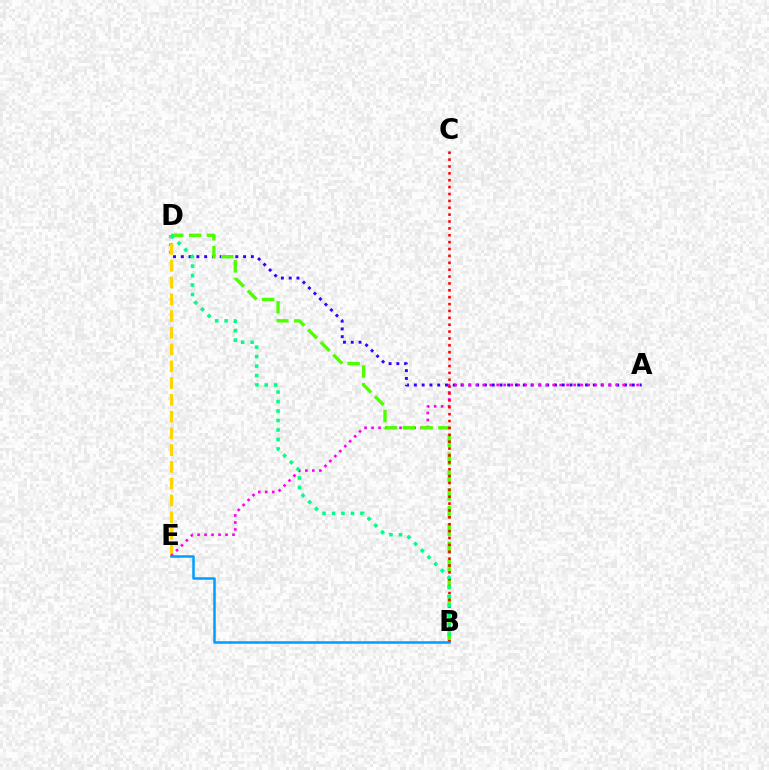{('A', 'D'): [{'color': '#3700ff', 'line_style': 'dotted', 'thickness': 2.11}], ('D', 'E'): [{'color': '#ffd500', 'line_style': 'dashed', 'thickness': 2.28}], ('A', 'E'): [{'color': '#ff00ed', 'line_style': 'dotted', 'thickness': 1.9}], ('B', 'D'): [{'color': '#4fff00', 'line_style': 'dashed', 'thickness': 2.42}, {'color': '#00ff86', 'line_style': 'dotted', 'thickness': 2.57}], ('B', 'C'): [{'color': '#ff0000', 'line_style': 'dotted', 'thickness': 1.87}], ('B', 'E'): [{'color': '#009eff', 'line_style': 'solid', 'thickness': 1.81}]}